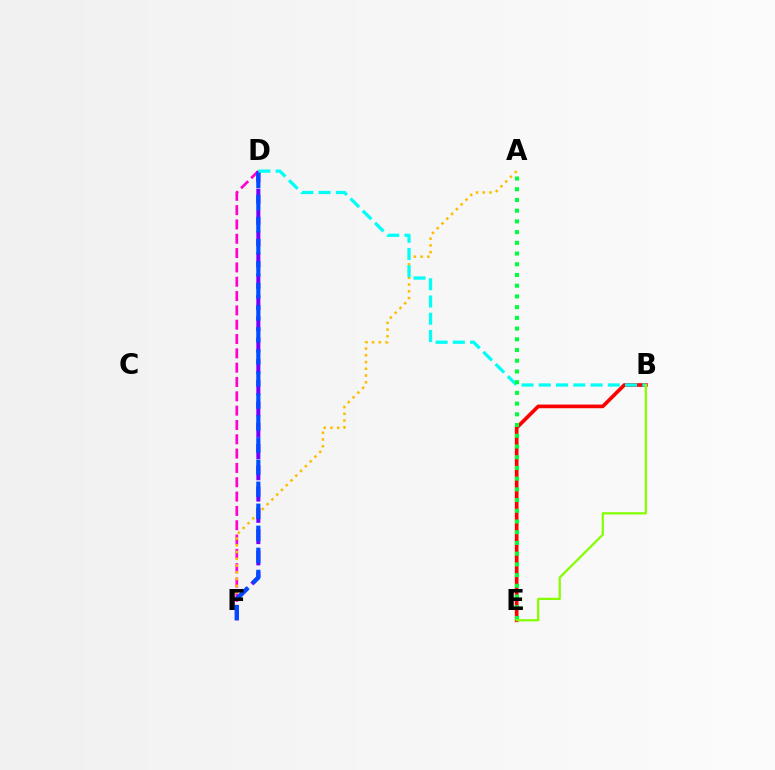{('D', 'F'): [{'color': '#ff00cf', 'line_style': 'dashed', 'thickness': 1.95}, {'color': '#7200ff', 'line_style': 'dashed', 'thickness': 2.89}, {'color': '#004bff', 'line_style': 'dashed', 'thickness': 3.0}], ('B', 'E'): [{'color': '#ff0000', 'line_style': 'solid', 'thickness': 2.64}, {'color': '#84ff00', 'line_style': 'solid', 'thickness': 1.62}], ('A', 'F'): [{'color': '#ffbd00', 'line_style': 'dotted', 'thickness': 1.83}], ('B', 'D'): [{'color': '#00fff6', 'line_style': 'dashed', 'thickness': 2.34}], ('A', 'E'): [{'color': '#00ff39', 'line_style': 'dotted', 'thickness': 2.91}]}